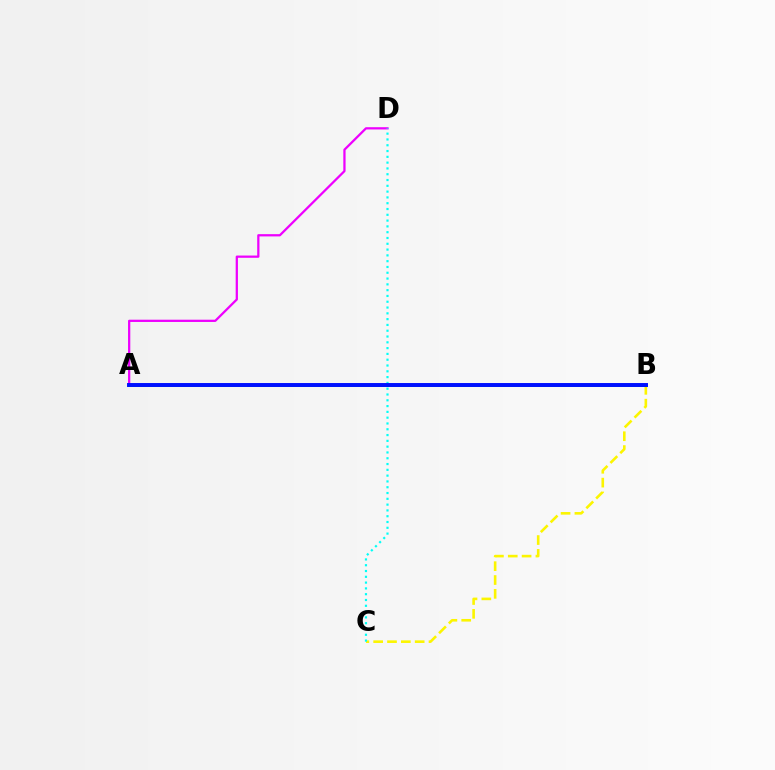{('A', 'D'): [{'color': '#ee00ff', 'line_style': 'solid', 'thickness': 1.62}], ('B', 'C'): [{'color': '#fcf500', 'line_style': 'dashed', 'thickness': 1.88}], ('C', 'D'): [{'color': '#00fff6', 'line_style': 'dotted', 'thickness': 1.57}], ('A', 'B'): [{'color': '#ff0000', 'line_style': 'dashed', 'thickness': 2.02}, {'color': '#08ff00', 'line_style': 'solid', 'thickness': 2.16}, {'color': '#0010ff', 'line_style': 'solid', 'thickness': 2.84}]}